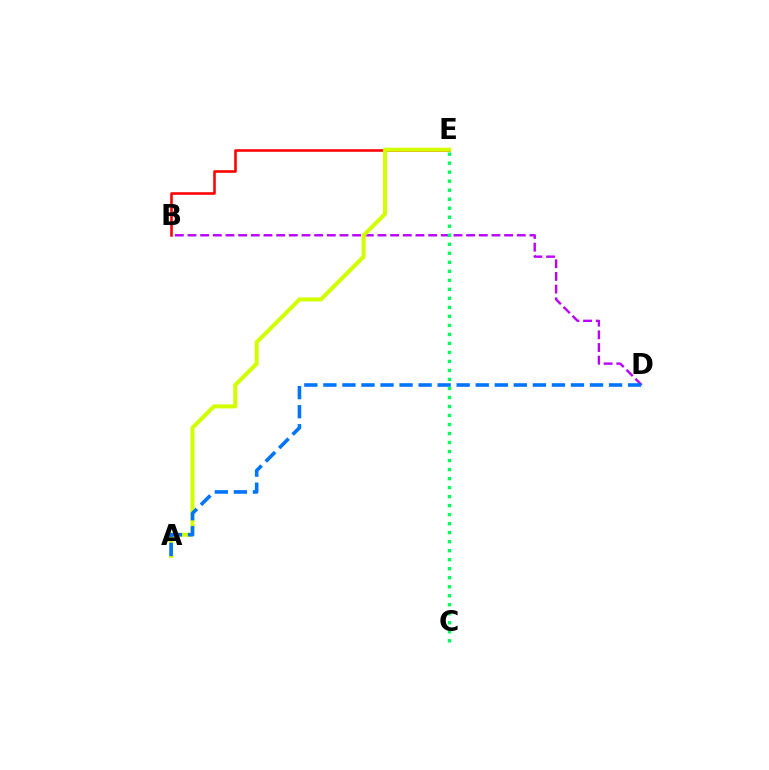{('B', 'D'): [{'color': '#b900ff', 'line_style': 'dashed', 'thickness': 1.72}], ('B', 'E'): [{'color': '#ff0000', 'line_style': 'solid', 'thickness': 1.85}], ('A', 'E'): [{'color': '#d1ff00', 'line_style': 'solid', 'thickness': 2.9}], ('A', 'D'): [{'color': '#0074ff', 'line_style': 'dashed', 'thickness': 2.59}], ('C', 'E'): [{'color': '#00ff5c', 'line_style': 'dotted', 'thickness': 2.45}]}